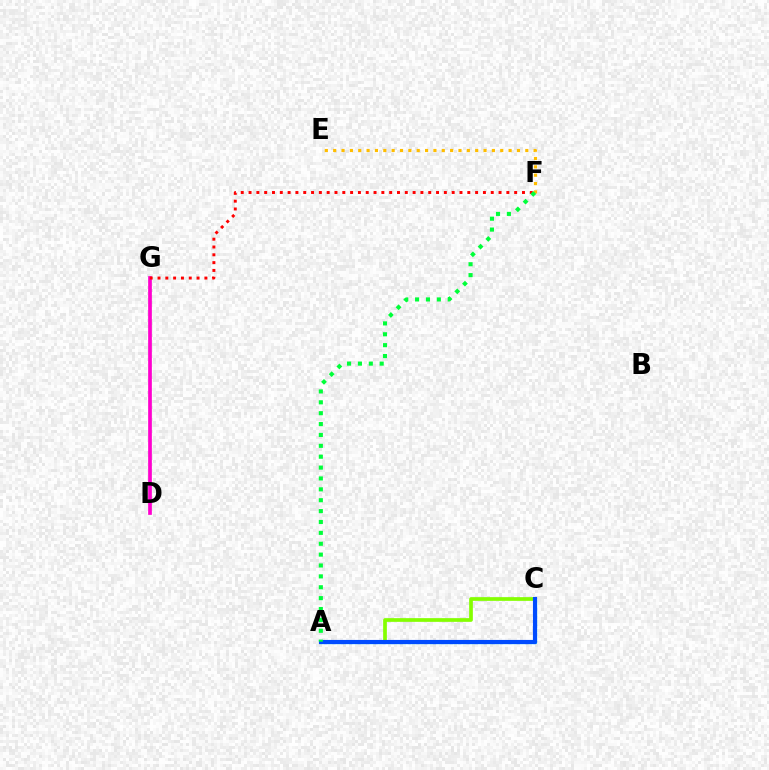{('A', 'C'): [{'color': '#84ff00', 'line_style': 'solid', 'thickness': 2.66}, {'color': '#7200ff', 'line_style': 'dotted', 'thickness': 2.28}, {'color': '#00fff6', 'line_style': 'solid', 'thickness': 2.32}, {'color': '#004bff', 'line_style': 'solid', 'thickness': 2.98}], ('E', 'F'): [{'color': '#ffbd00', 'line_style': 'dotted', 'thickness': 2.27}], ('D', 'G'): [{'color': '#ff00cf', 'line_style': 'solid', 'thickness': 2.66}], ('F', 'G'): [{'color': '#ff0000', 'line_style': 'dotted', 'thickness': 2.12}], ('A', 'F'): [{'color': '#00ff39', 'line_style': 'dotted', 'thickness': 2.96}]}